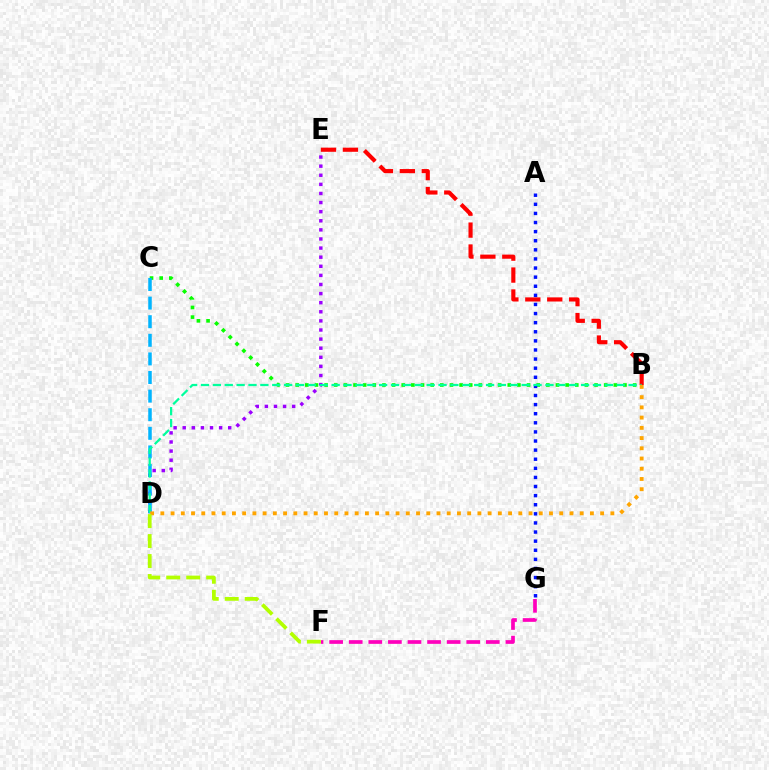{('B', 'E'): [{'color': '#ff0000', 'line_style': 'dashed', 'thickness': 2.98}], ('D', 'E'): [{'color': '#9b00ff', 'line_style': 'dotted', 'thickness': 2.47}], ('B', 'C'): [{'color': '#08ff00', 'line_style': 'dotted', 'thickness': 2.62}], ('C', 'D'): [{'color': '#00b5ff', 'line_style': 'dashed', 'thickness': 2.53}], ('F', 'G'): [{'color': '#ff00bd', 'line_style': 'dashed', 'thickness': 2.66}], ('A', 'G'): [{'color': '#0010ff', 'line_style': 'dotted', 'thickness': 2.47}], ('B', 'D'): [{'color': '#00ff9d', 'line_style': 'dashed', 'thickness': 1.61}, {'color': '#ffa500', 'line_style': 'dotted', 'thickness': 2.78}], ('D', 'F'): [{'color': '#b3ff00', 'line_style': 'dashed', 'thickness': 2.71}]}